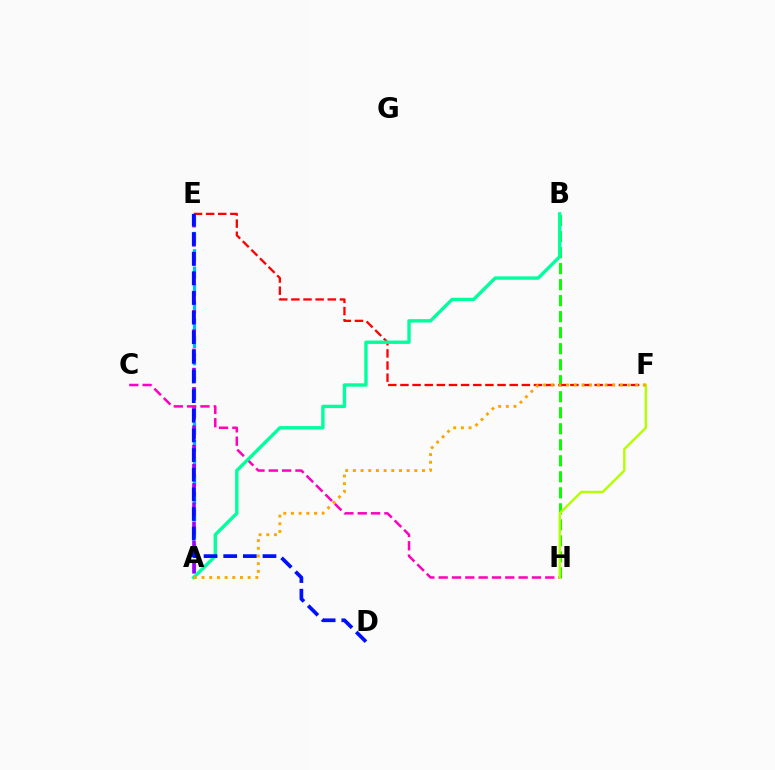{('A', 'E'): [{'color': '#00b5ff', 'line_style': 'dashed', 'thickness': 2.36}, {'color': '#9b00ff', 'line_style': 'dashed', 'thickness': 2.61}], ('B', 'H'): [{'color': '#08ff00', 'line_style': 'dashed', 'thickness': 2.18}], ('C', 'H'): [{'color': '#ff00bd', 'line_style': 'dashed', 'thickness': 1.81}], ('E', 'F'): [{'color': '#ff0000', 'line_style': 'dashed', 'thickness': 1.65}], ('F', 'H'): [{'color': '#b3ff00', 'line_style': 'solid', 'thickness': 1.73}], ('A', 'B'): [{'color': '#00ff9d', 'line_style': 'solid', 'thickness': 2.43}], ('D', 'E'): [{'color': '#0010ff', 'line_style': 'dashed', 'thickness': 2.67}], ('A', 'F'): [{'color': '#ffa500', 'line_style': 'dotted', 'thickness': 2.09}]}